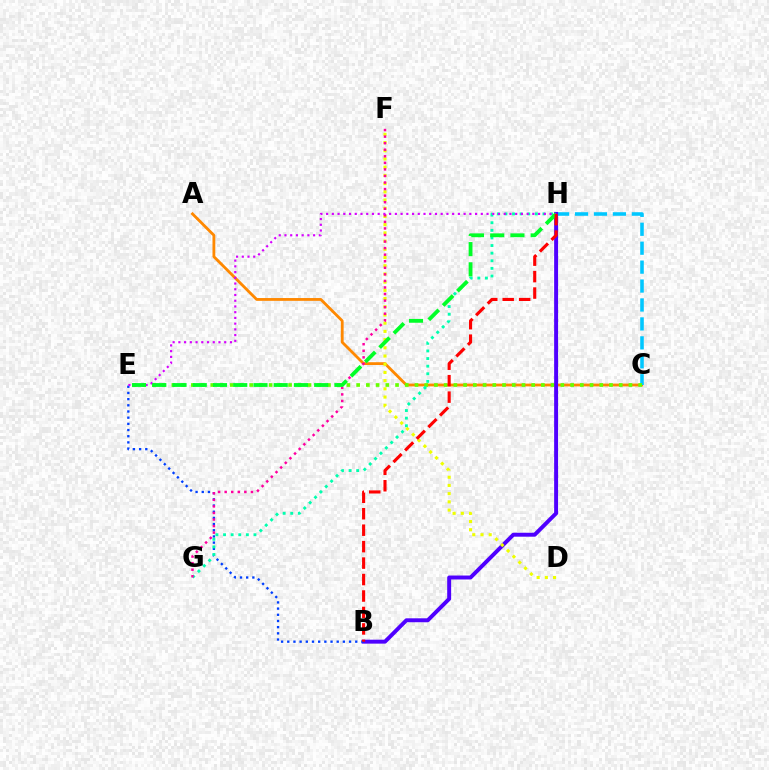{('A', 'C'): [{'color': '#ff8800', 'line_style': 'solid', 'thickness': 2.02}], ('C', 'H'): [{'color': '#00c7ff', 'line_style': 'dashed', 'thickness': 2.57}], ('C', 'E'): [{'color': '#66ff00', 'line_style': 'dotted', 'thickness': 2.64}], ('B', 'H'): [{'color': '#4f00ff', 'line_style': 'solid', 'thickness': 2.84}, {'color': '#ff0000', 'line_style': 'dashed', 'thickness': 2.24}], ('B', 'E'): [{'color': '#003fff', 'line_style': 'dotted', 'thickness': 1.68}], ('D', 'F'): [{'color': '#eeff00', 'line_style': 'dotted', 'thickness': 2.23}], ('G', 'H'): [{'color': '#00ffaf', 'line_style': 'dotted', 'thickness': 2.07}], ('F', 'G'): [{'color': '#ff00a0', 'line_style': 'dotted', 'thickness': 1.78}], ('E', 'H'): [{'color': '#d600ff', 'line_style': 'dotted', 'thickness': 1.56}, {'color': '#00ff27', 'line_style': 'dashed', 'thickness': 2.75}]}